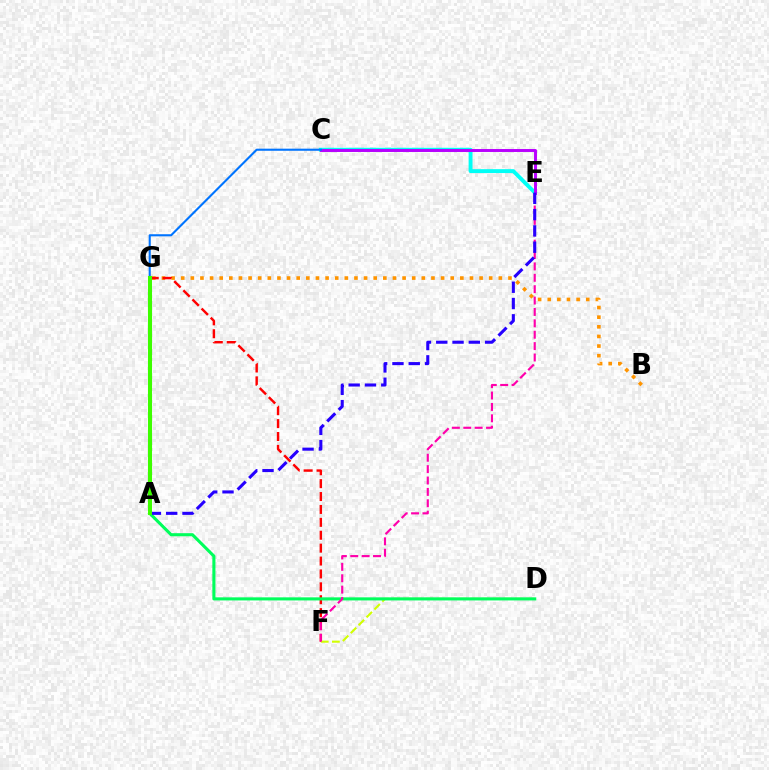{('B', 'G'): [{'color': '#ff9400', 'line_style': 'dotted', 'thickness': 2.62}], ('C', 'E'): [{'color': '#00fff6', 'line_style': 'solid', 'thickness': 2.8}, {'color': '#b900ff', 'line_style': 'solid', 'thickness': 2.12}], ('F', 'G'): [{'color': '#ff0000', 'line_style': 'dashed', 'thickness': 1.75}], ('D', 'F'): [{'color': '#d1ff00', 'line_style': 'dashed', 'thickness': 1.51}], ('A', 'D'): [{'color': '#00ff5c', 'line_style': 'solid', 'thickness': 2.22}], ('E', 'F'): [{'color': '#ff00ac', 'line_style': 'dashed', 'thickness': 1.55}], ('A', 'E'): [{'color': '#2500ff', 'line_style': 'dashed', 'thickness': 2.21}], ('C', 'G'): [{'color': '#0074ff', 'line_style': 'solid', 'thickness': 1.51}], ('A', 'G'): [{'color': '#3dff00', 'line_style': 'solid', 'thickness': 2.92}]}